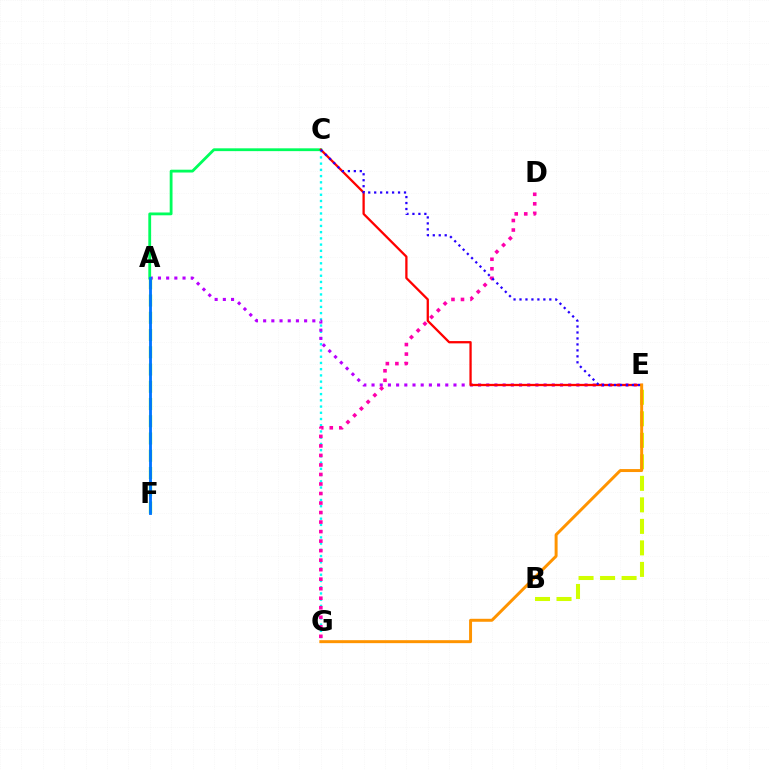{('C', 'G'): [{'color': '#00fff6', 'line_style': 'dotted', 'thickness': 1.69}], ('A', 'E'): [{'color': '#b900ff', 'line_style': 'dotted', 'thickness': 2.23}], ('B', 'E'): [{'color': '#d1ff00', 'line_style': 'dashed', 'thickness': 2.92}], ('A', 'C'): [{'color': '#00ff5c', 'line_style': 'solid', 'thickness': 2.03}], ('C', 'E'): [{'color': '#ff0000', 'line_style': 'solid', 'thickness': 1.65}, {'color': '#2500ff', 'line_style': 'dotted', 'thickness': 1.62}], ('D', 'G'): [{'color': '#ff00ac', 'line_style': 'dotted', 'thickness': 2.59}], ('A', 'F'): [{'color': '#3dff00', 'line_style': 'dashed', 'thickness': 2.34}, {'color': '#0074ff', 'line_style': 'solid', 'thickness': 2.05}], ('E', 'G'): [{'color': '#ff9400', 'line_style': 'solid', 'thickness': 2.14}]}